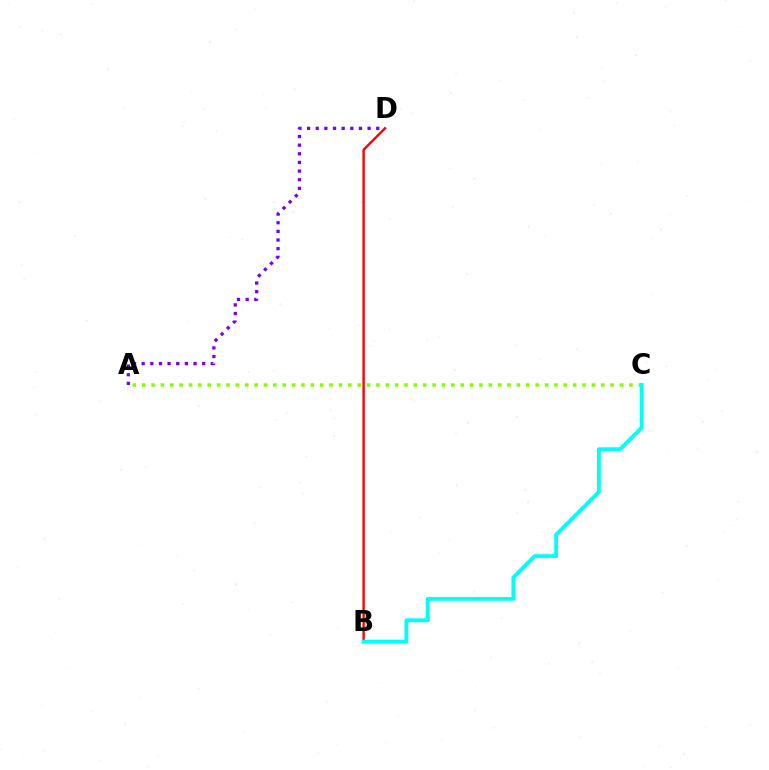{('A', 'C'): [{'color': '#84ff00', 'line_style': 'dotted', 'thickness': 2.55}], ('B', 'D'): [{'color': '#ff0000', 'line_style': 'solid', 'thickness': 1.71}], ('B', 'C'): [{'color': '#00fff6', 'line_style': 'solid', 'thickness': 2.78}], ('A', 'D'): [{'color': '#7200ff', 'line_style': 'dotted', 'thickness': 2.35}]}